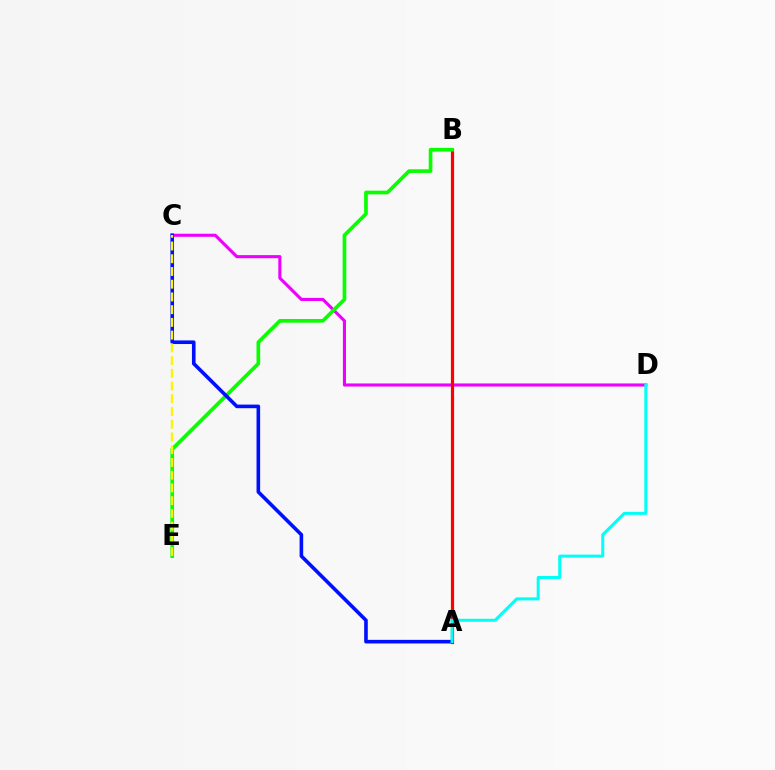{('C', 'D'): [{'color': '#ee00ff', 'line_style': 'solid', 'thickness': 2.23}], ('A', 'B'): [{'color': '#ff0000', 'line_style': 'solid', 'thickness': 2.3}], ('B', 'E'): [{'color': '#08ff00', 'line_style': 'solid', 'thickness': 2.64}], ('A', 'C'): [{'color': '#0010ff', 'line_style': 'solid', 'thickness': 2.6}], ('C', 'E'): [{'color': '#fcf500', 'line_style': 'dashed', 'thickness': 1.73}], ('A', 'D'): [{'color': '#00fff6', 'line_style': 'solid', 'thickness': 2.17}]}